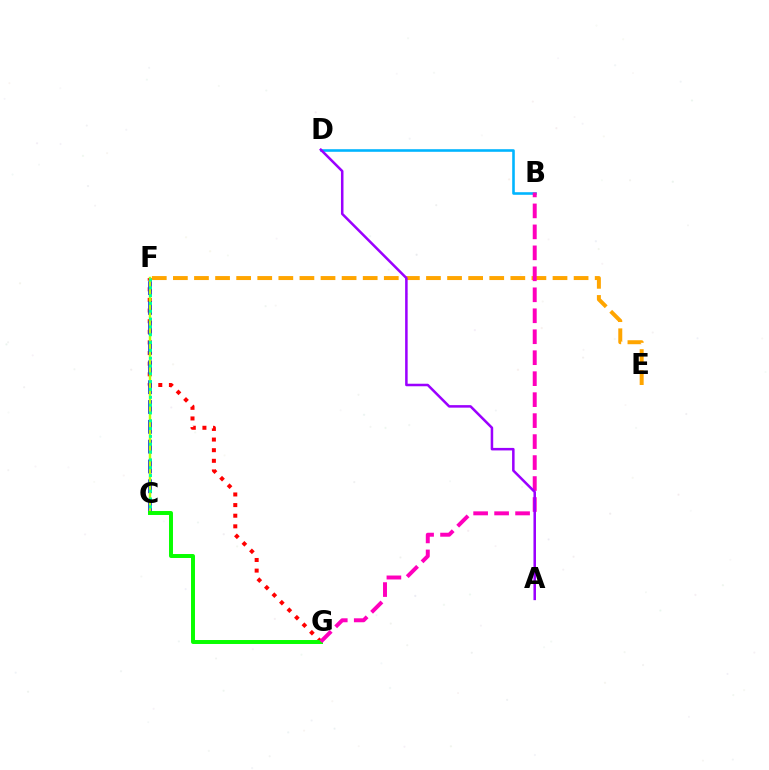{('F', 'G'): [{'color': '#ff0000', 'line_style': 'dotted', 'thickness': 2.89}], ('E', 'F'): [{'color': '#ffa500', 'line_style': 'dashed', 'thickness': 2.87}], ('C', 'F'): [{'color': '#0010ff', 'line_style': 'dashed', 'thickness': 2.69}, {'color': '#b3ff00', 'line_style': 'solid', 'thickness': 1.76}, {'color': '#00ff9d', 'line_style': 'dotted', 'thickness': 2.13}], ('C', 'G'): [{'color': '#08ff00', 'line_style': 'solid', 'thickness': 2.85}], ('B', 'D'): [{'color': '#00b5ff', 'line_style': 'solid', 'thickness': 1.87}], ('B', 'G'): [{'color': '#ff00bd', 'line_style': 'dashed', 'thickness': 2.85}], ('A', 'D'): [{'color': '#9b00ff', 'line_style': 'solid', 'thickness': 1.82}]}